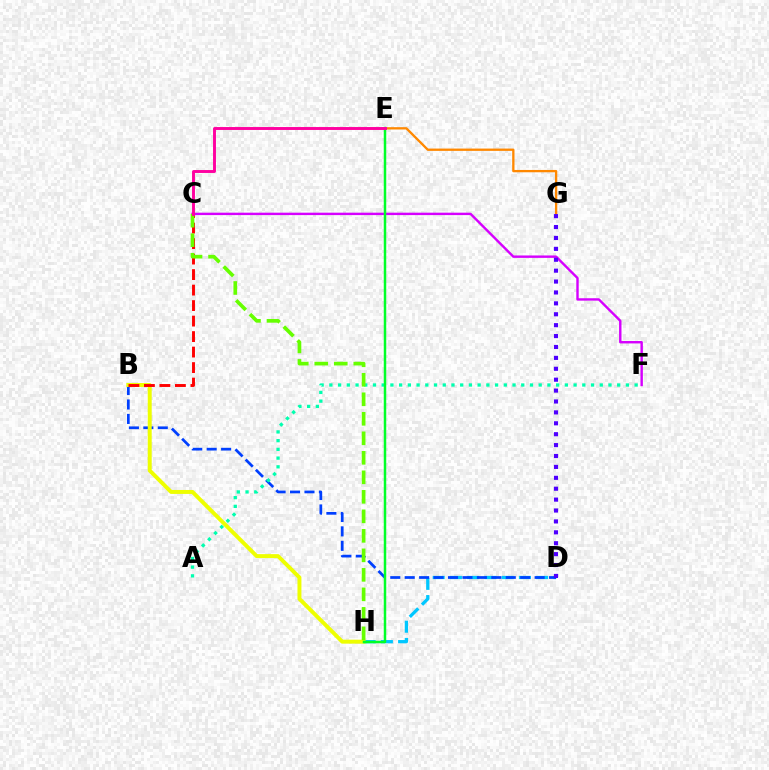{('D', 'H'): [{'color': '#00c7ff', 'line_style': 'dashed', 'thickness': 2.34}], ('C', 'F'): [{'color': '#d600ff', 'line_style': 'solid', 'thickness': 1.73}], ('B', 'D'): [{'color': '#003fff', 'line_style': 'dashed', 'thickness': 1.96}], ('E', 'G'): [{'color': '#ff8800', 'line_style': 'solid', 'thickness': 1.67}], ('A', 'F'): [{'color': '#00ffaf', 'line_style': 'dotted', 'thickness': 2.37}], ('B', 'H'): [{'color': '#eeff00', 'line_style': 'solid', 'thickness': 2.84}], ('D', 'G'): [{'color': '#4f00ff', 'line_style': 'dotted', 'thickness': 2.96}], ('E', 'H'): [{'color': '#00ff27', 'line_style': 'solid', 'thickness': 1.79}], ('B', 'C'): [{'color': '#ff0000', 'line_style': 'dashed', 'thickness': 2.11}], ('C', 'H'): [{'color': '#66ff00', 'line_style': 'dashed', 'thickness': 2.65}], ('C', 'E'): [{'color': '#ff00a0', 'line_style': 'solid', 'thickness': 2.1}]}